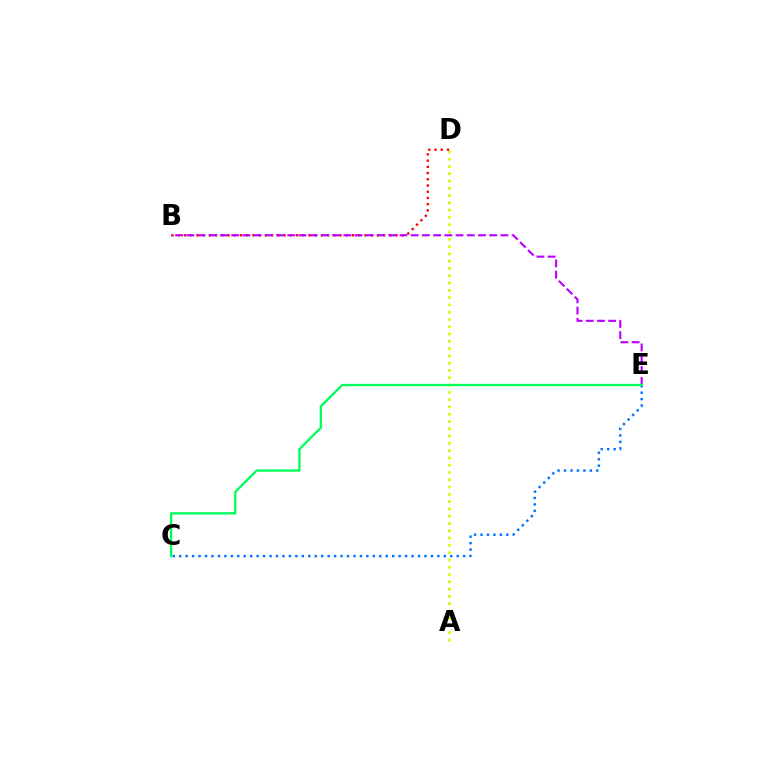{('A', 'D'): [{'color': '#d1ff00', 'line_style': 'dotted', 'thickness': 1.98}], ('C', 'E'): [{'color': '#0074ff', 'line_style': 'dotted', 'thickness': 1.75}, {'color': '#00ff5c', 'line_style': 'solid', 'thickness': 1.66}], ('B', 'D'): [{'color': '#ff0000', 'line_style': 'dotted', 'thickness': 1.69}], ('B', 'E'): [{'color': '#b900ff', 'line_style': 'dashed', 'thickness': 1.52}]}